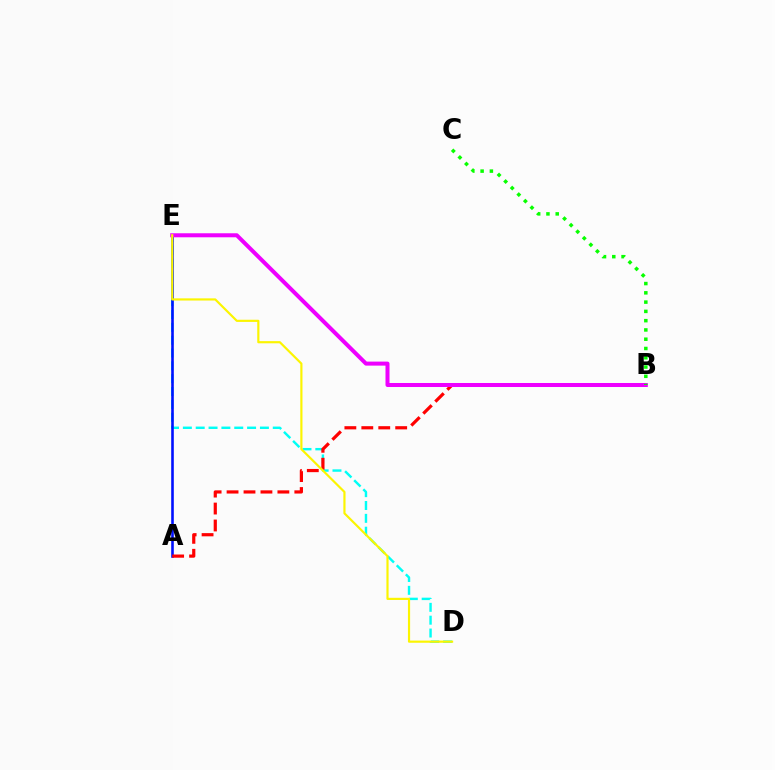{('D', 'E'): [{'color': '#00fff6', 'line_style': 'dashed', 'thickness': 1.74}, {'color': '#fcf500', 'line_style': 'solid', 'thickness': 1.57}], ('A', 'E'): [{'color': '#0010ff', 'line_style': 'solid', 'thickness': 1.86}], ('A', 'B'): [{'color': '#ff0000', 'line_style': 'dashed', 'thickness': 2.3}], ('B', 'E'): [{'color': '#ee00ff', 'line_style': 'solid', 'thickness': 2.89}], ('B', 'C'): [{'color': '#08ff00', 'line_style': 'dotted', 'thickness': 2.52}]}